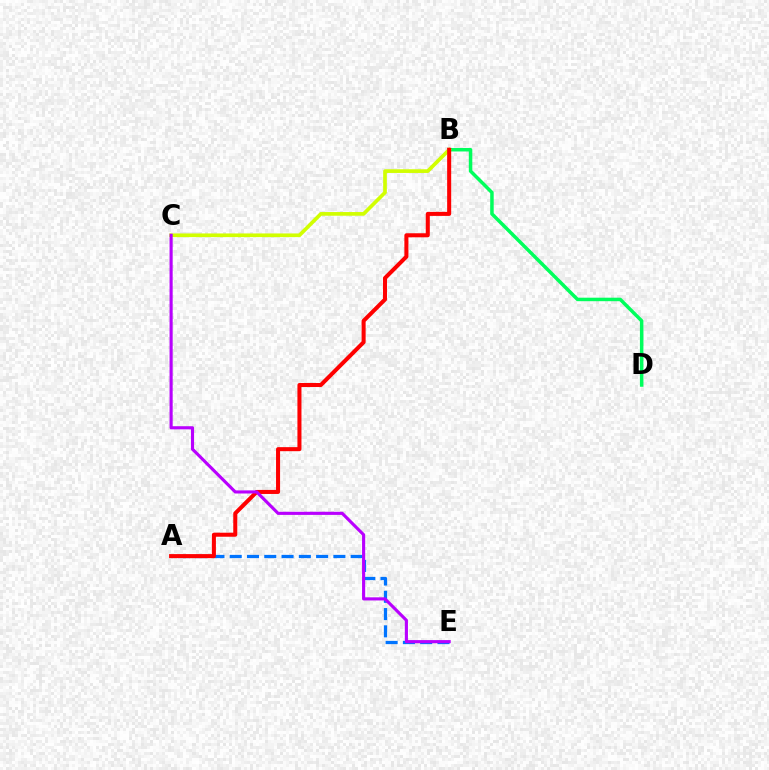{('B', 'D'): [{'color': '#00ff5c', 'line_style': 'solid', 'thickness': 2.52}], ('A', 'E'): [{'color': '#0074ff', 'line_style': 'dashed', 'thickness': 2.35}], ('B', 'C'): [{'color': '#d1ff00', 'line_style': 'solid', 'thickness': 2.65}], ('A', 'B'): [{'color': '#ff0000', 'line_style': 'solid', 'thickness': 2.91}], ('C', 'E'): [{'color': '#b900ff', 'line_style': 'solid', 'thickness': 2.25}]}